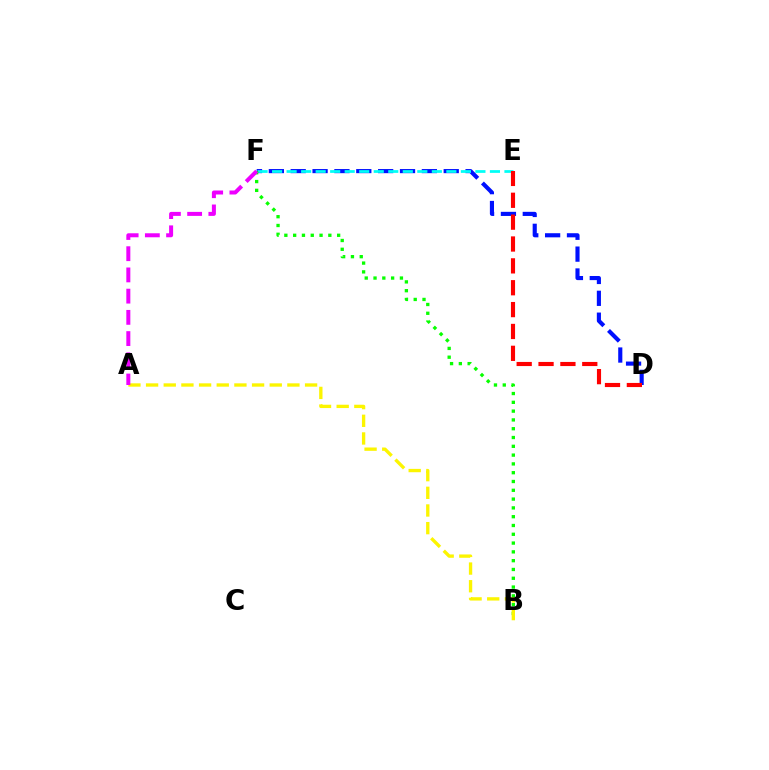{('D', 'F'): [{'color': '#0010ff', 'line_style': 'dashed', 'thickness': 2.97}], ('E', 'F'): [{'color': '#00fff6', 'line_style': 'dashed', 'thickness': 1.97}], ('B', 'F'): [{'color': '#08ff00', 'line_style': 'dotted', 'thickness': 2.39}], ('A', 'B'): [{'color': '#fcf500', 'line_style': 'dashed', 'thickness': 2.4}], ('A', 'F'): [{'color': '#ee00ff', 'line_style': 'dashed', 'thickness': 2.88}], ('D', 'E'): [{'color': '#ff0000', 'line_style': 'dashed', 'thickness': 2.97}]}